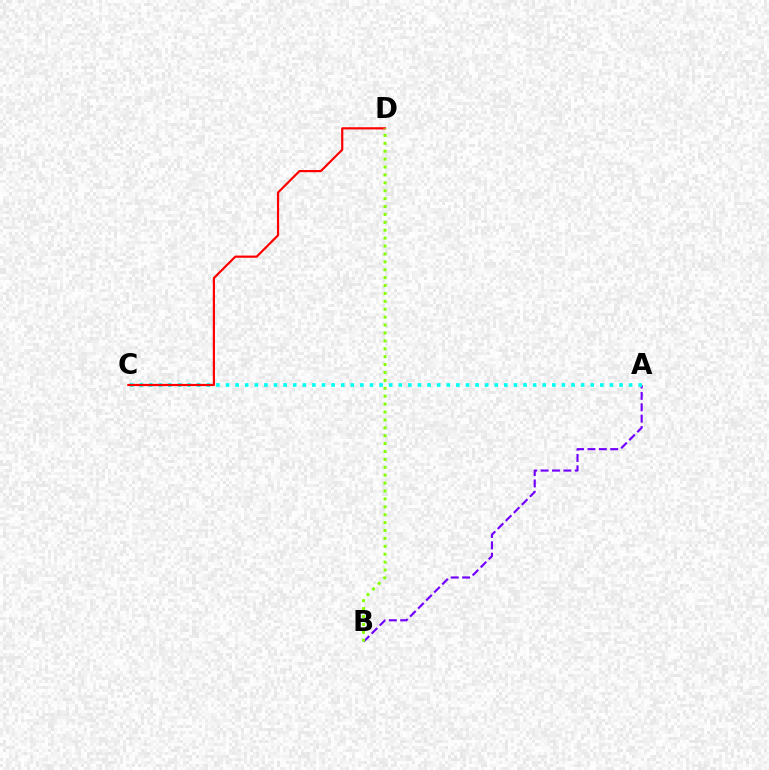{('A', 'B'): [{'color': '#7200ff', 'line_style': 'dashed', 'thickness': 1.54}], ('A', 'C'): [{'color': '#00fff6', 'line_style': 'dotted', 'thickness': 2.61}], ('C', 'D'): [{'color': '#ff0000', 'line_style': 'solid', 'thickness': 1.59}], ('B', 'D'): [{'color': '#84ff00', 'line_style': 'dotted', 'thickness': 2.15}]}